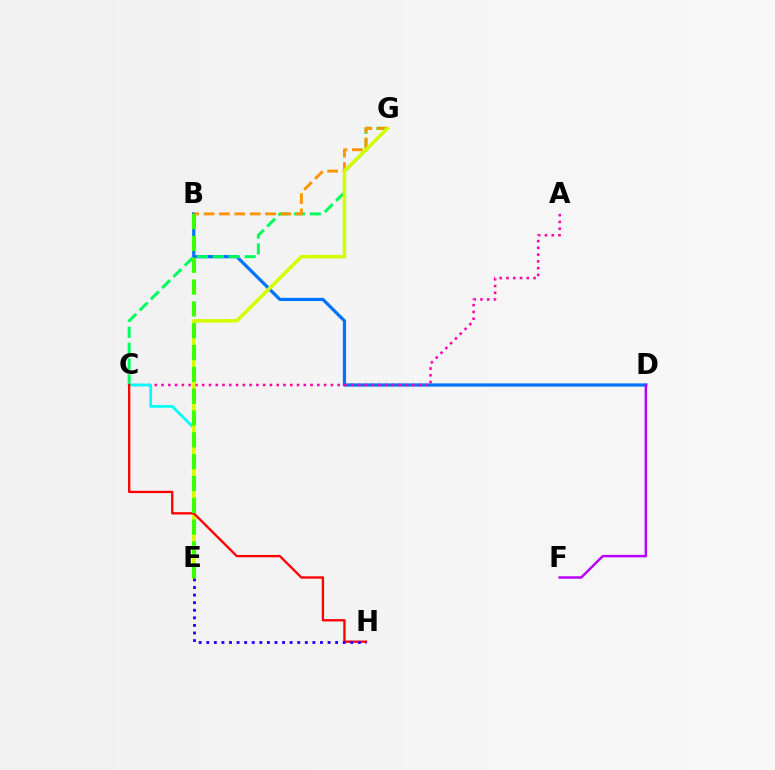{('B', 'D'): [{'color': '#0074ff', 'line_style': 'solid', 'thickness': 2.32}], ('A', 'C'): [{'color': '#ff00ac', 'line_style': 'dotted', 'thickness': 1.84}], ('C', 'G'): [{'color': '#00ff5c', 'line_style': 'dashed', 'thickness': 2.16}], ('C', 'E'): [{'color': '#00fff6', 'line_style': 'solid', 'thickness': 1.97}], ('B', 'G'): [{'color': '#ff9400', 'line_style': 'dashed', 'thickness': 2.09}], ('E', 'G'): [{'color': '#d1ff00', 'line_style': 'solid', 'thickness': 2.52}], ('C', 'H'): [{'color': '#ff0000', 'line_style': 'solid', 'thickness': 1.67}], ('E', 'H'): [{'color': '#2500ff', 'line_style': 'dotted', 'thickness': 2.06}], ('B', 'E'): [{'color': '#3dff00', 'line_style': 'dashed', 'thickness': 2.96}], ('D', 'F'): [{'color': '#b900ff', 'line_style': 'solid', 'thickness': 1.79}]}